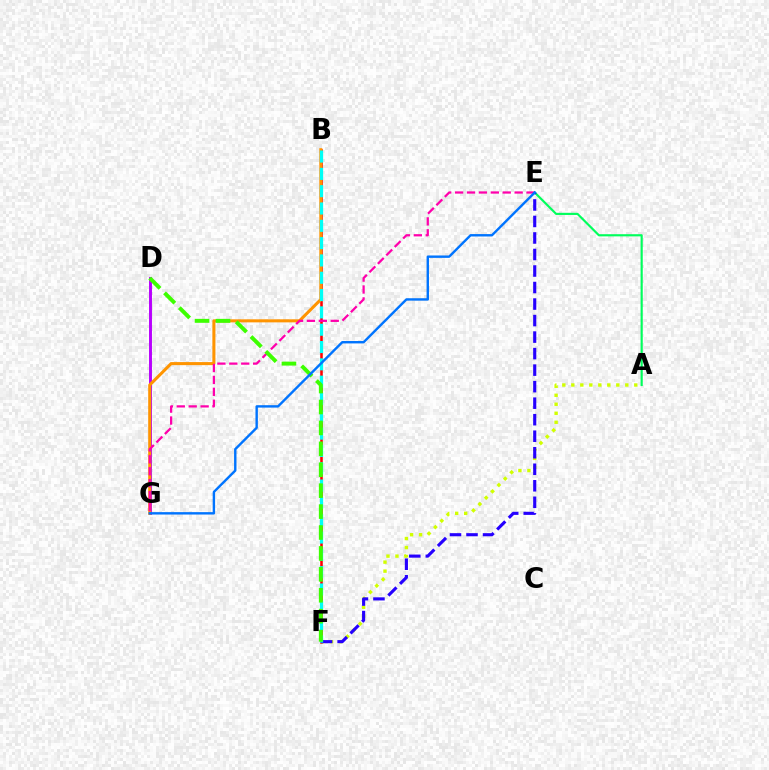{('D', 'G'): [{'color': '#b900ff', 'line_style': 'solid', 'thickness': 2.11}], ('B', 'F'): [{'color': '#ff0000', 'line_style': 'solid', 'thickness': 1.84}, {'color': '#00fff6', 'line_style': 'dashed', 'thickness': 2.35}], ('A', 'E'): [{'color': '#00ff5c', 'line_style': 'solid', 'thickness': 1.56}], ('A', 'F'): [{'color': '#d1ff00', 'line_style': 'dotted', 'thickness': 2.44}], ('B', 'G'): [{'color': '#ff9400', 'line_style': 'solid', 'thickness': 2.2}], ('E', 'G'): [{'color': '#ff00ac', 'line_style': 'dashed', 'thickness': 1.62}, {'color': '#0074ff', 'line_style': 'solid', 'thickness': 1.73}], ('E', 'F'): [{'color': '#2500ff', 'line_style': 'dashed', 'thickness': 2.24}], ('D', 'F'): [{'color': '#3dff00', 'line_style': 'dashed', 'thickness': 2.84}]}